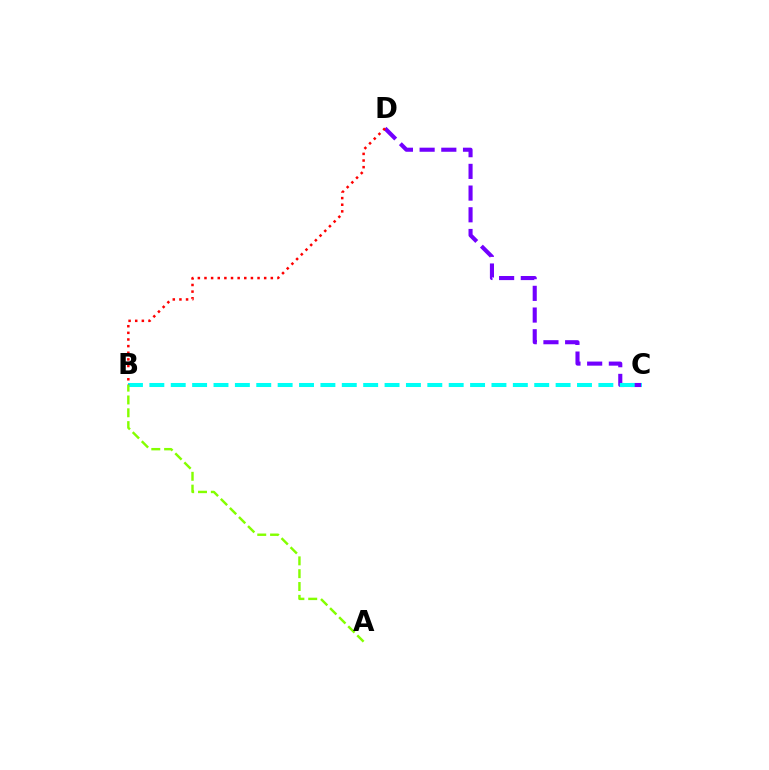{('C', 'D'): [{'color': '#7200ff', 'line_style': 'dashed', 'thickness': 2.95}], ('B', 'C'): [{'color': '#00fff6', 'line_style': 'dashed', 'thickness': 2.9}], ('B', 'D'): [{'color': '#ff0000', 'line_style': 'dotted', 'thickness': 1.8}], ('A', 'B'): [{'color': '#84ff00', 'line_style': 'dashed', 'thickness': 1.74}]}